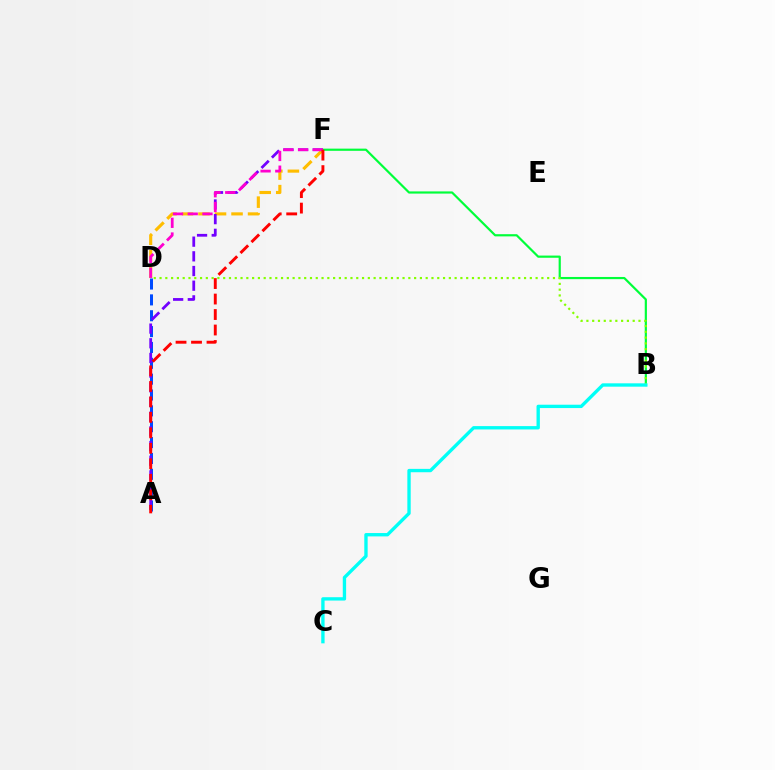{('B', 'F'): [{'color': '#00ff39', 'line_style': 'solid', 'thickness': 1.58}], ('D', 'F'): [{'color': '#ffbd00', 'line_style': 'dashed', 'thickness': 2.24}, {'color': '#ff00cf', 'line_style': 'dashed', 'thickness': 2.0}], ('A', 'D'): [{'color': '#004bff', 'line_style': 'dashed', 'thickness': 2.15}], ('A', 'F'): [{'color': '#7200ff', 'line_style': 'dashed', 'thickness': 1.99}, {'color': '#ff0000', 'line_style': 'dashed', 'thickness': 2.1}], ('B', 'D'): [{'color': '#84ff00', 'line_style': 'dotted', 'thickness': 1.57}], ('B', 'C'): [{'color': '#00fff6', 'line_style': 'solid', 'thickness': 2.41}]}